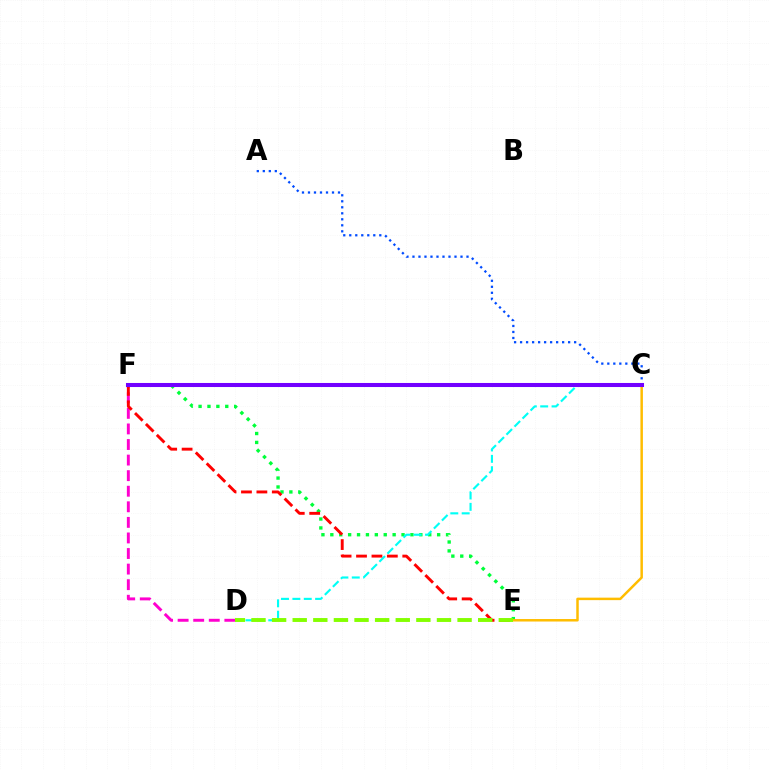{('A', 'C'): [{'color': '#004bff', 'line_style': 'dotted', 'thickness': 1.63}], ('E', 'F'): [{'color': '#00ff39', 'line_style': 'dotted', 'thickness': 2.42}, {'color': '#ff0000', 'line_style': 'dashed', 'thickness': 2.09}], ('C', 'E'): [{'color': '#ffbd00', 'line_style': 'solid', 'thickness': 1.79}], ('D', 'F'): [{'color': '#ff00cf', 'line_style': 'dashed', 'thickness': 2.12}], ('C', 'D'): [{'color': '#00fff6', 'line_style': 'dashed', 'thickness': 1.55}], ('C', 'F'): [{'color': '#7200ff', 'line_style': 'solid', 'thickness': 2.92}], ('D', 'E'): [{'color': '#84ff00', 'line_style': 'dashed', 'thickness': 2.8}]}